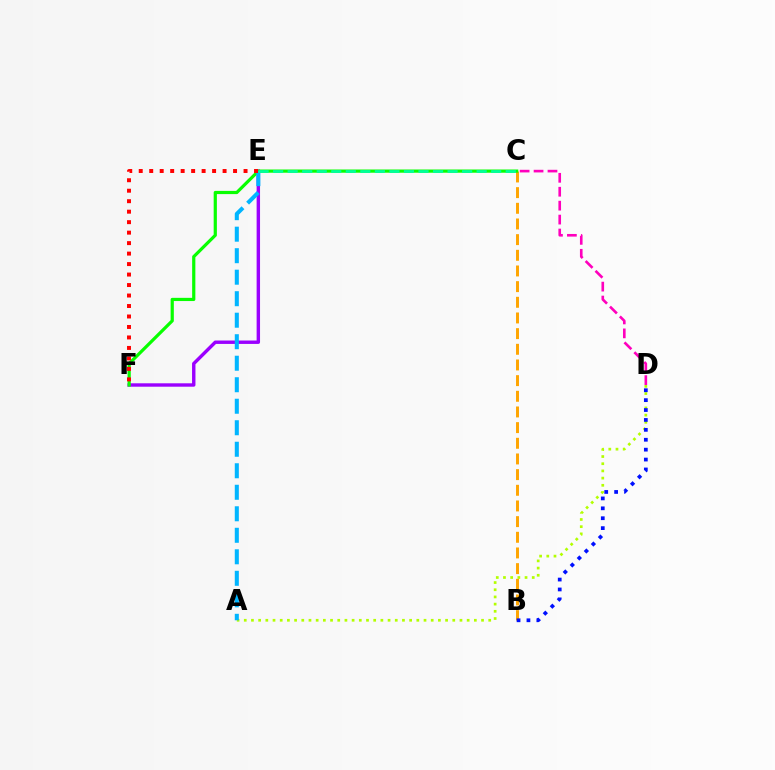{('B', 'C'): [{'color': '#ffa500', 'line_style': 'dashed', 'thickness': 2.13}], ('A', 'D'): [{'color': '#b3ff00', 'line_style': 'dotted', 'thickness': 1.95}], ('E', 'F'): [{'color': '#9b00ff', 'line_style': 'solid', 'thickness': 2.45}, {'color': '#ff0000', 'line_style': 'dotted', 'thickness': 2.85}], ('C', 'F'): [{'color': '#08ff00', 'line_style': 'solid', 'thickness': 2.31}], ('A', 'E'): [{'color': '#00b5ff', 'line_style': 'dashed', 'thickness': 2.92}], ('C', 'E'): [{'color': '#00ff9d', 'line_style': 'dashed', 'thickness': 1.98}], ('B', 'D'): [{'color': '#0010ff', 'line_style': 'dotted', 'thickness': 2.69}], ('C', 'D'): [{'color': '#ff00bd', 'line_style': 'dashed', 'thickness': 1.89}]}